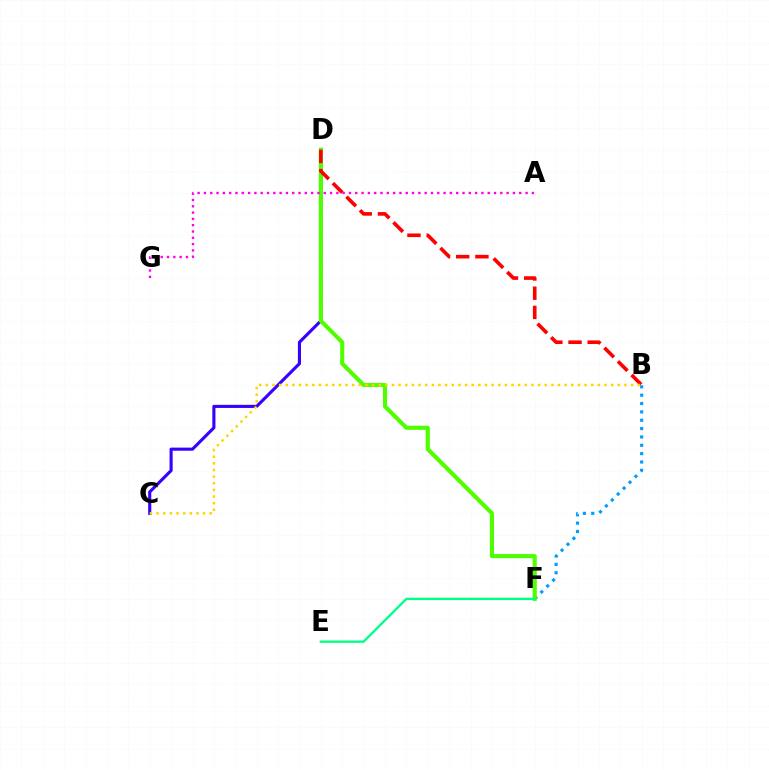{('B', 'F'): [{'color': '#009eff', 'line_style': 'dotted', 'thickness': 2.27}], ('C', 'D'): [{'color': '#3700ff', 'line_style': 'solid', 'thickness': 2.24}], ('D', 'F'): [{'color': '#4fff00', 'line_style': 'solid', 'thickness': 2.96}], ('A', 'G'): [{'color': '#ff00ed', 'line_style': 'dotted', 'thickness': 1.71}], ('B', 'D'): [{'color': '#ff0000', 'line_style': 'dashed', 'thickness': 2.61}], ('E', 'F'): [{'color': '#00ff86', 'line_style': 'solid', 'thickness': 1.67}], ('B', 'C'): [{'color': '#ffd500', 'line_style': 'dotted', 'thickness': 1.8}]}